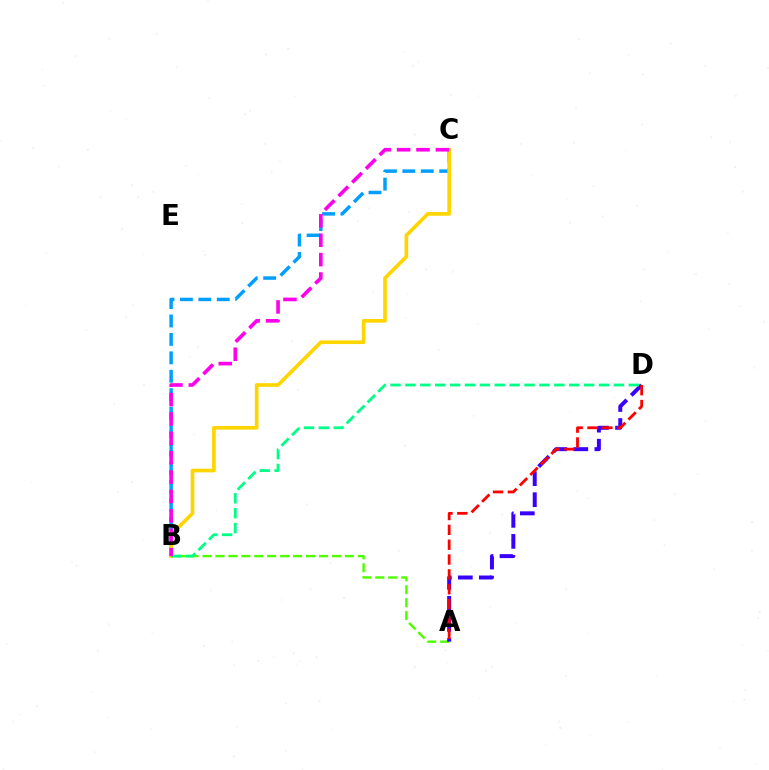{('B', 'C'): [{'color': '#009eff', 'line_style': 'dashed', 'thickness': 2.5}, {'color': '#ffd500', 'line_style': 'solid', 'thickness': 2.63}, {'color': '#ff00ed', 'line_style': 'dashed', 'thickness': 2.63}], ('A', 'B'): [{'color': '#4fff00', 'line_style': 'dashed', 'thickness': 1.76}], ('A', 'D'): [{'color': '#3700ff', 'line_style': 'dashed', 'thickness': 2.86}, {'color': '#ff0000', 'line_style': 'dashed', 'thickness': 2.02}], ('B', 'D'): [{'color': '#00ff86', 'line_style': 'dashed', 'thickness': 2.02}]}